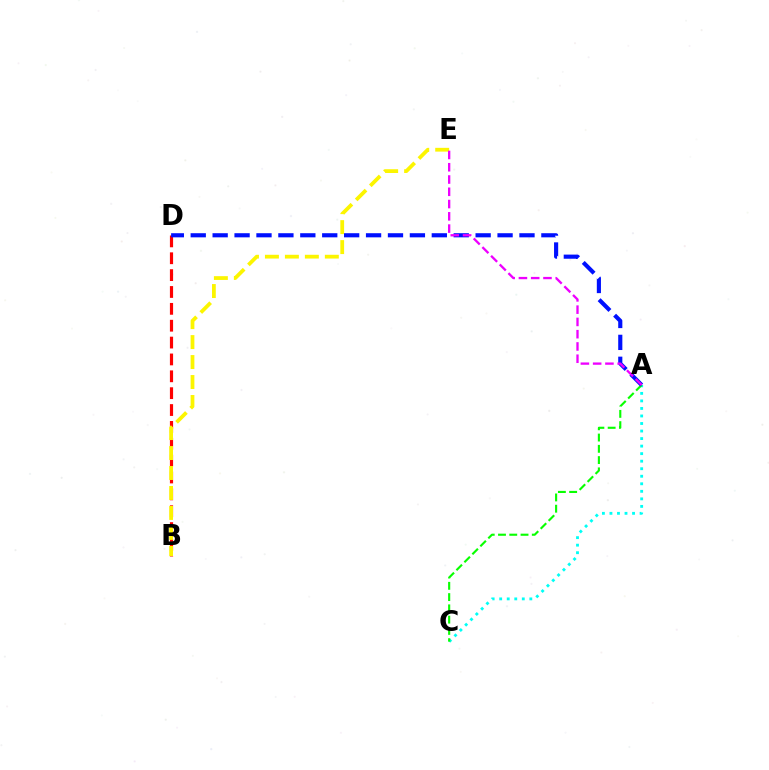{('B', 'D'): [{'color': '#ff0000', 'line_style': 'dashed', 'thickness': 2.29}], ('A', 'C'): [{'color': '#00fff6', 'line_style': 'dotted', 'thickness': 2.05}, {'color': '#08ff00', 'line_style': 'dashed', 'thickness': 1.53}], ('B', 'E'): [{'color': '#fcf500', 'line_style': 'dashed', 'thickness': 2.71}], ('A', 'D'): [{'color': '#0010ff', 'line_style': 'dashed', 'thickness': 2.98}], ('A', 'E'): [{'color': '#ee00ff', 'line_style': 'dashed', 'thickness': 1.67}]}